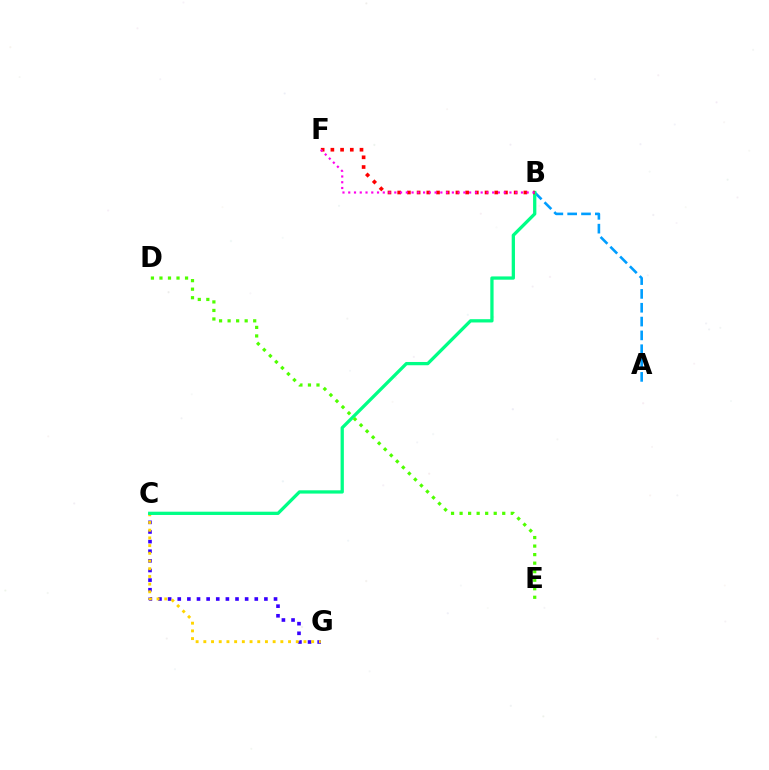{('A', 'B'): [{'color': '#009eff', 'line_style': 'dashed', 'thickness': 1.88}], ('C', 'G'): [{'color': '#3700ff', 'line_style': 'dotted', 'thickness': 2.62}, {'color': '#ffd500', 'line_style': 'dotted', 'thickness': 2.09}], ('B', 'C'): [{'color': '#00ff86', 'line_style': 'solid', 'thickness': 2.36}], ('D', 'E'): [{'color': '#4fff00', 'line_style': 'dotted', 'thickness': 2.32}], ('B', 'F'): [{'color': '#ff0000', 'line_style': 'dotted', 'thickness': 2.64}, {'color': '#ff00ed', 'line_style': 'dotted', 'thickness': 1.56}]}